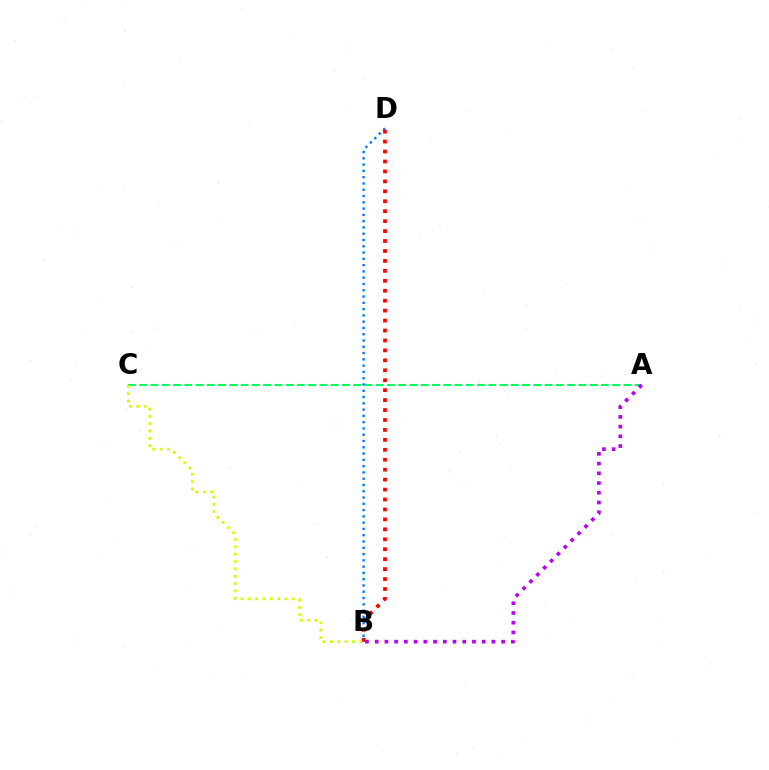{('A', 'C'): [{'color': '#00ff5c', 'line_style': 'dashed', 'thickness': 1.53}], ('B', 'D'): [{'color': '#0074ff', 'line_style': 'dotted', 'thickness': 1.71}, {'color': '#ff0000', 'line_style': 'dotted', 'thickness': 2.7}], ('B', 'C'): [{'color': '#d1ff00', 'line_style': 'dotted', 'thickness': 2.0}], ('A', 'B'): [{'color': '#b900ff', 'line_style': 'dotted', 'thickness': 2.64}]}